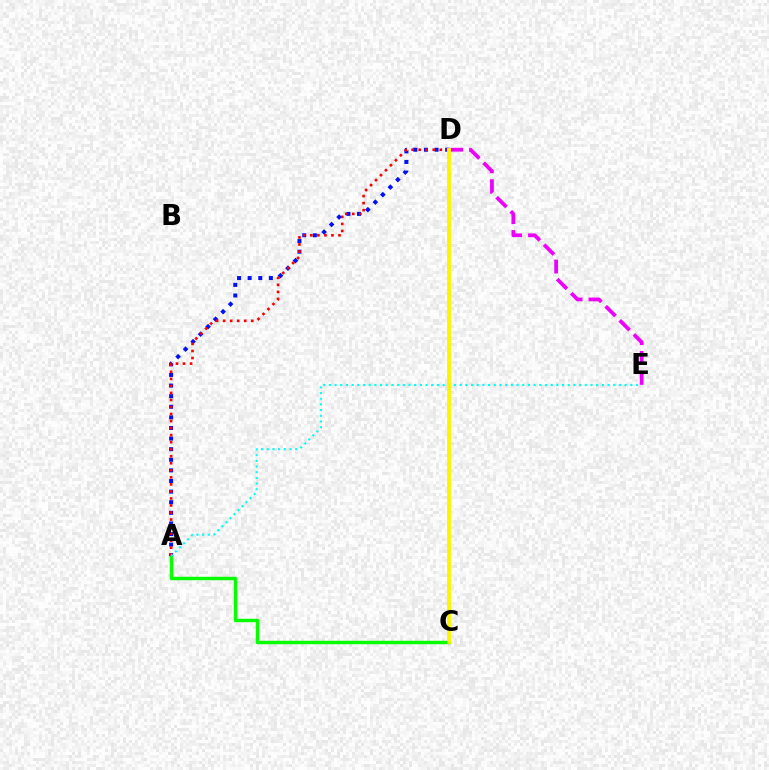{('A', 'C'): [{'color': '#08ff00', 'line_style': 'solid', 'thickness': 2.48}], ('A', 'D'): [{'color': '#0010ff', 'line_style': 'dotted', 'thickness': 2.88}, {'color': '#ff0000', 'line_style': 'dotted', 'thickness': 1.91}], ('D', 'E'): [{'color': '#ee00ff', 'line_style': 'dashed', 'thickness': 2.71}], ('A', 'E'): [{'color': '#00fff6', 'line_style': 'dotted', 'thickness': 1.55}], ('C', 'D'): [{'color': '#fcf500', 'line_style': 'solid', 'thickness': 2.75}]}